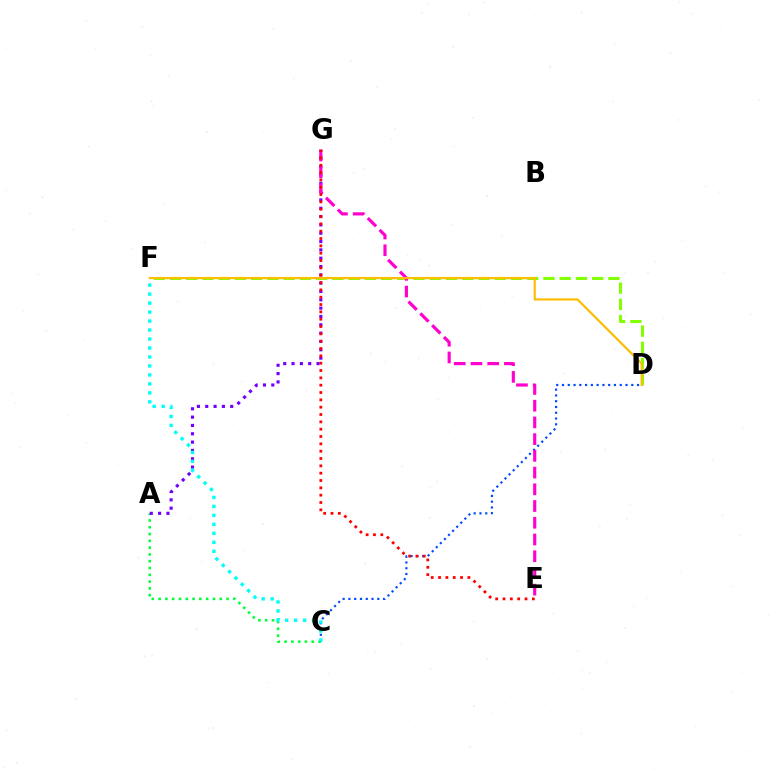{('A', 'C'): [{'color': '#00ff39', 'line_style': 'dotted', 'thickness': 1.85}], ('D', 'F'): [{'color': '#84ff00', 'line_style': 'dashed', 'thickness': 2.21}, {'color': '#ffbd00', 'line_style': 'solid', 'thickness': 1.56}], ('A', 'G'): [{'color': '#7200ff', 'line_style': 'dotted', 'thickness': 2.26}], ('C', 'D'): [{'color': '#004bff', 'line_style': 'dotted', 'thickness': 1.57}], ('C', 'F'): [{'color': '#00fff6', 'line_style': 'dotted', 'thickness': 2.44}], ('E', 'G'): [{'color': '#ff00cf', 'line_style': 'dashed', 'thickness': 2.27}, {'color': '#ff0000', 'line_style': 'dotted', 'thickness': 1.99}]}